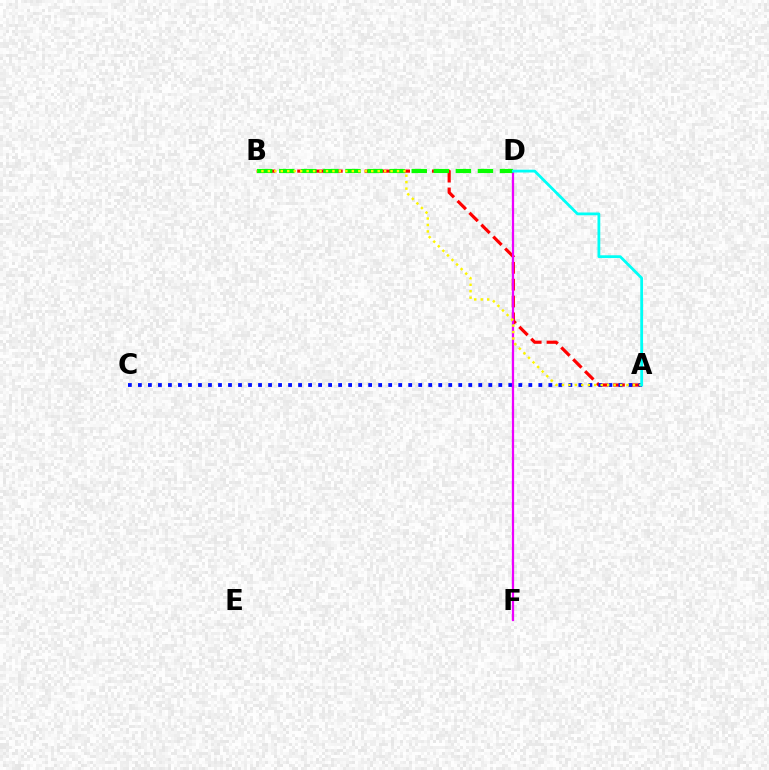{('A', 'B'): [{'color': '#ff0000', 'line_style': 'dashed', 'thickness': 2.29}, {'color': '#fcf500', 'line_style': 'dotted', 'thickness': 1.75}], ('A', 'C'): [{'color': '#0010ff', 'line_style': 'dotted', 'thickness': 2.72}], ('D', 'F'): [{'color': '#ee00ff', 'line_style': 'solid', 'thickness': 1.62}], ('B', 'D'): [{'color': '#08ff00', 'line_style': 'dashed', 'thickness': 3.0}], ('A', 'D'): [{'color': '#00fff6', 'line_style': 'solid', 'thickness': 2.01}]}